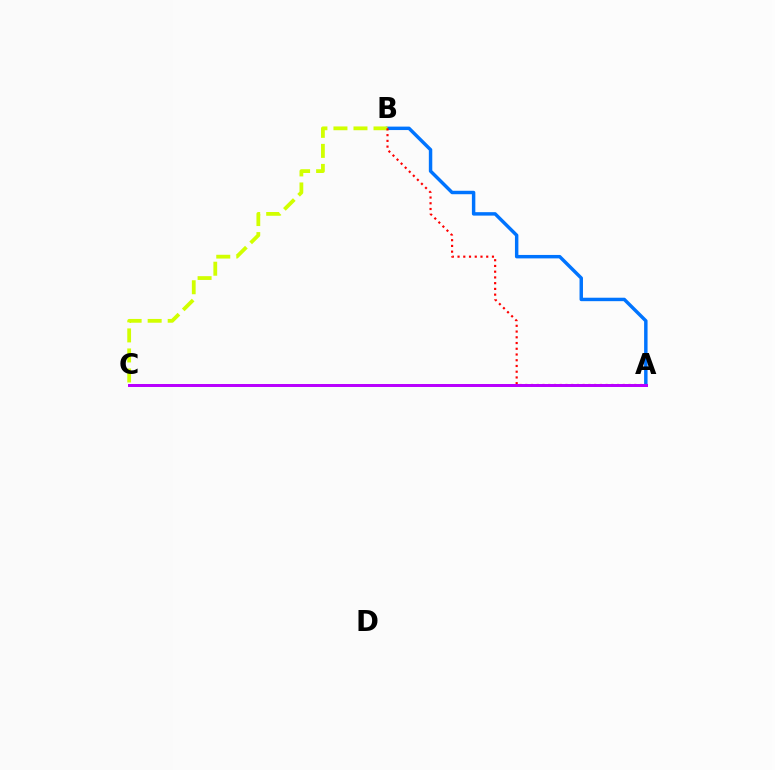{('A', 'B'): [{'color': '#0074ff', 'line_style': 'solid', 'thickness': 2.48}, {'color': '#ff0000', 'line_style': 'dotted', 'thickness': 1.56}], ('B', 'C'): [{'color': '#d1ff00', 'line_style': 'dashed', 'thickness': 2.72}], ('A', 'C'): [{'color': '#00ff5c', 'line_style': 'dashed', 'thickness': 1.95}, {'color': '#b900ff', 'line_style': 'solid', 'thickness': 2.14}]}